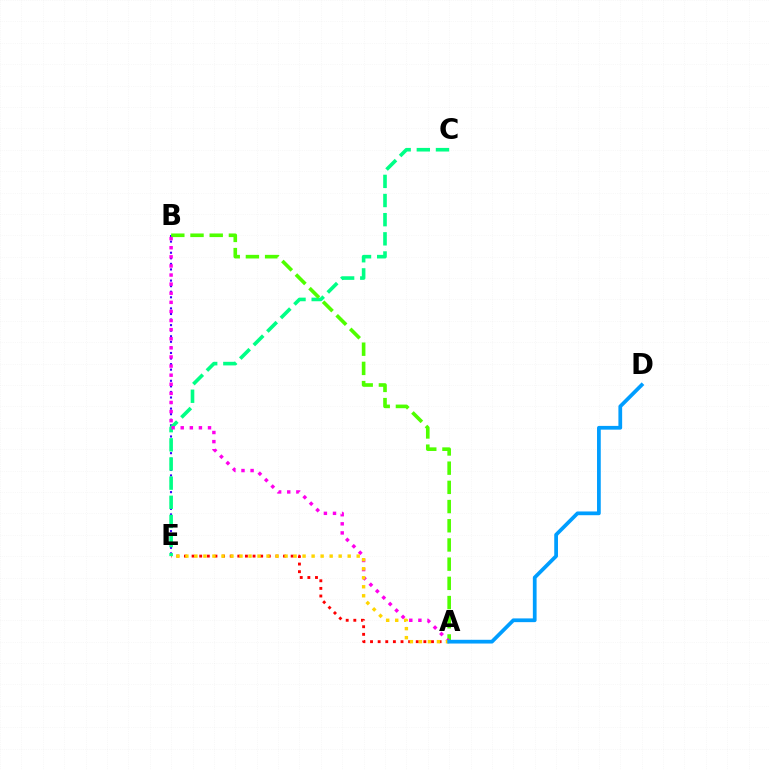{('A', 'E'): [{'color': '#ff0000', 'line_style': 'dotted', 'thickness': 2.07}, {'color': '#ffd500', 'line_style': 'dotted', 'thickness': 2.45}], ('B', 'E'): [{'color': '#3700ff', 'line_style': 'dotted', 'thickness': 1.51}], ('C', 'E'): [{'color': '#00ff86', 'line_style': 'dashed', 'thickness': 2.6}], ('A', 'B'): [{'color': '#4fff00', 'line_style': 'dashed', 'thickness': 2.61}, {'color': '#ff00ed', 'line_style': 'dotted', 'thickness': 2.47}], ('A', 'D'): [{'color': '#009eff', 'line_style': 'solid', 'thickness': 2.69}]}